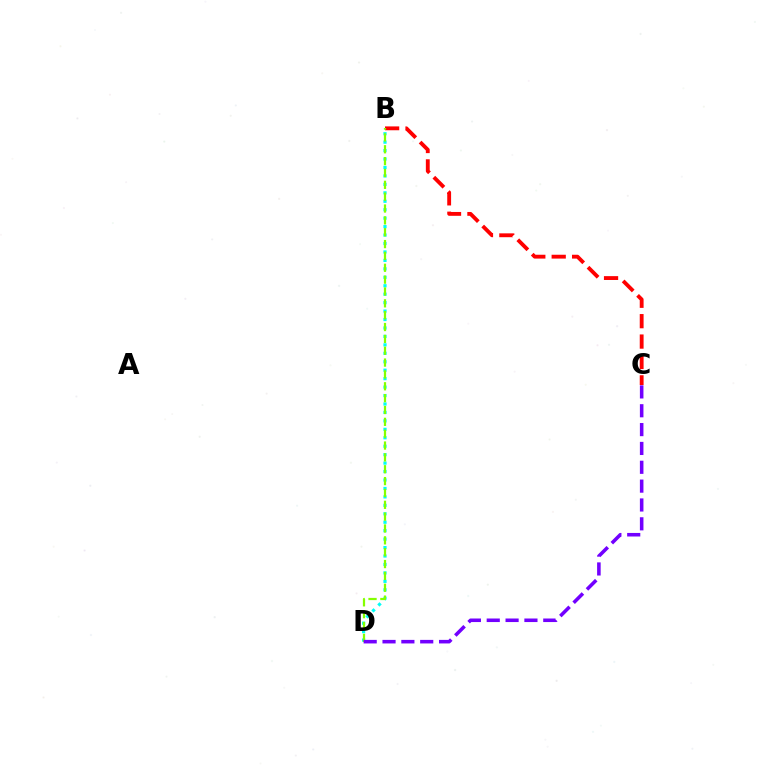{('B', 'C'): [{'color': '#ff0000', 'line_style': 'dashed', 'thickness': 2.77}], ('B', 'D'): [{'color': '#00fff6', 'line_style': 'dotted', 'thickness': 2.29}, {'color': '#84ff00', 'line_style': 'dashed', 'thickness': 1.61}], ('C', 'D'): [{'color': '#7200ff', 'line_style': 'dashed', 'thickness': 2.56}]}